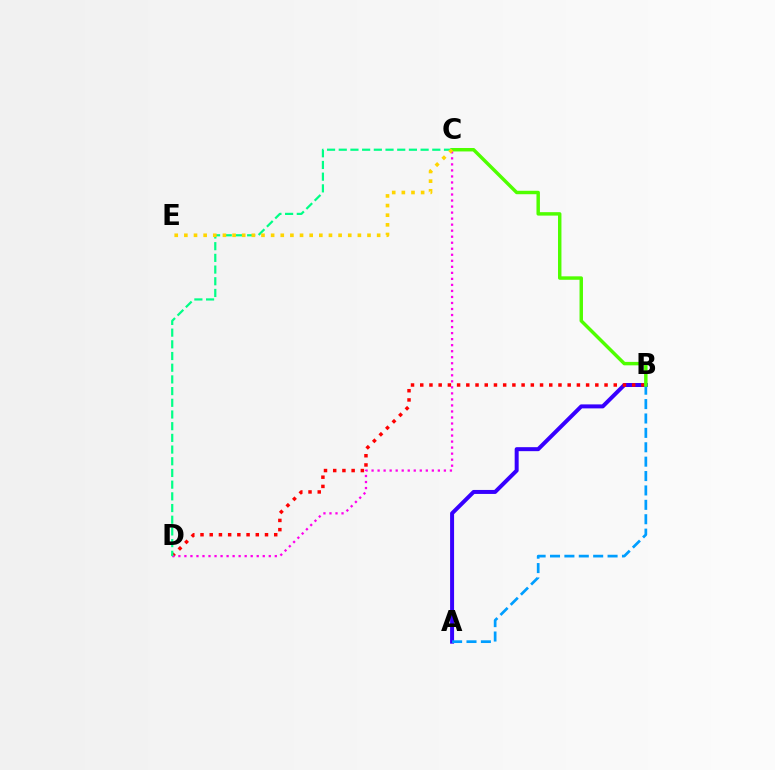{('A', 'B'): [{'color': '#3700ff', 'line_style': 'solid', 'thickness': 2.87}, {'color': '#009eff', 'line_style': 'dashed', 'thickness': 1.96}], ('B', 'D'): [{'color': '#ff0000', 'line_style': 'dotted', 'thickness': 2.5}], ('B', 'C'): [{'color': '#4fff00', 'line_style': 'solid', 'thickness': 2.48}], ('C', 'D'): [{'color': '#ff00ed', 'line_style': 'dotted', 'thickness': 1.64}, {'color': '#00ff86', 'line_style': 'dashed', 'thickness': 1.59}], ('C', 'E'): [{'color': '#ffd500', 'line_style': 'dotted', 'thickness': 2.62}]}